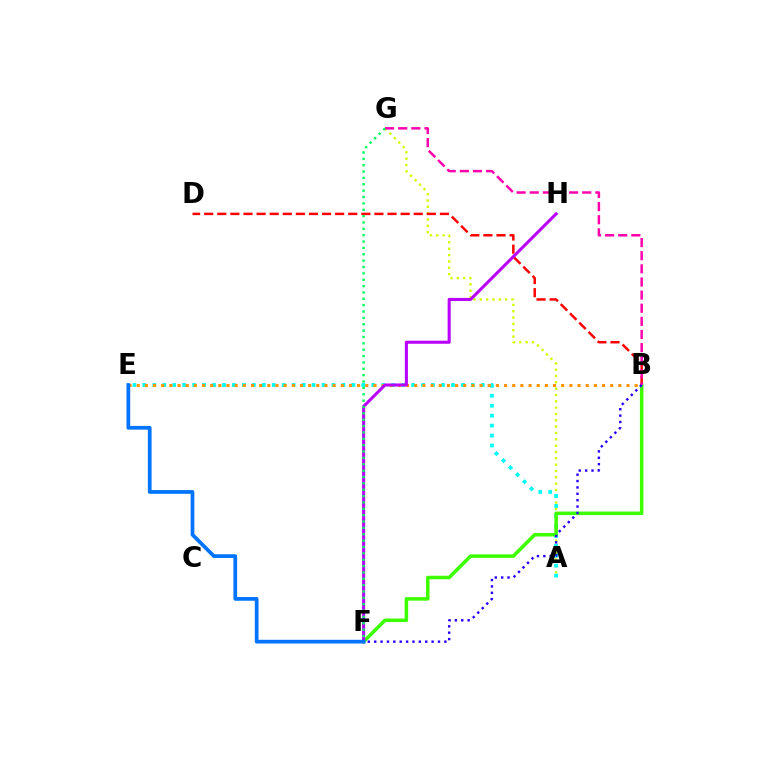{('A', 'G'): [{'color': '#d1ff00', 'line_style': 'dotted', 'thickness': 1.72}], ('A', 'E'): [{'color': '#00fff6', 'line_style': 'dotted', 'thickness': 2.7}], ('B', 'F'): [{'color': '#3dff00', 'line_style': 'solid', 'thickness': 2.53}, {'color': '#2500ff', 'line_style': 'dotted', 'thickness': 1.73}], ('B', 'E'): [{'color': '#ff9400', 'line_style': 'dotted', 'thickness': 2.22}], ('B', 'D'): [{'color': '#ff0000', 'line_style': 'dashed', 'thickness': 1.78}], ('F', 'H'): [{'color': '#b900ff', 'line_style': 'solid', 'thickness': 2.2}], ('B', 'G'): [{'color': '#ff00ac', 'line_style': 'dashed', 'thickness': 1.78}], ('F', 'G'): [{'color': '#00ff5c', 'line_style': 'dotted', 'thickness': 1.73}], ('E', 'F'): [{'color': '#0074ff', 'line_style': 'solid', 'thickness': 2.68}]}